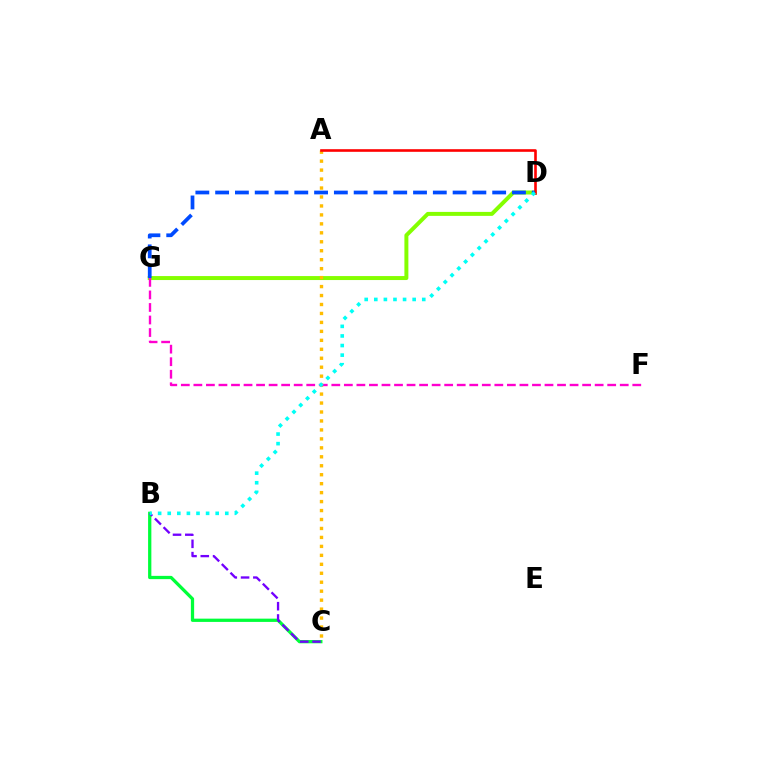{('B', 'C'): [{'color': '#00ff39', 'line_style': 'solid', 'thickness': 2.35}, {'color': '#7200ff', 'line_style': 'dashed', 'thickness': 1.67}], ('D', 'G'): [{'color': '#84ff00', 'line_style': 'solid', 'thickness': 2.86}, {'color': '#004bff', 'line_style': 'dashed', 'thickness': 2.69}], ('A', 'C'): [{'color': '#ffbd00', 'line_style': 'dotted', 'thickness': 2.43}], ('A', 'D'): [{'color': '#ff0000', 'line_style': 'solid', 'thickness': 1.88}], ('F', 'G'): [{'color': '#ff00cf', 'line_style': 'dashed', 'thickness': 1.7}], ('B', 'D'): [{'color': '#00fff6', 'line_style': 'dotted', 'thickness': 2.61}]}